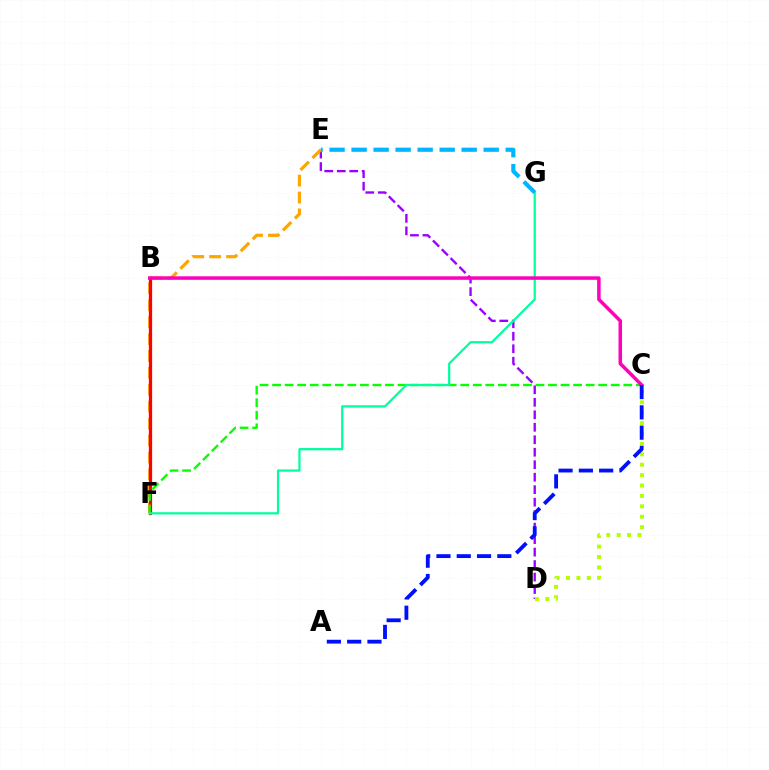{('D', 'E'): [{'color': '#9b00ff', 'line_style': 'dashed', 'thickness': 1.7}], ('C', 'D'): [{'color': '#b3ff00', 'line_style': 'dotted', 'thickness': 2.83}], ('E', 'F'): [{'color': '#ffa500', 'line_style': 'dashed', 'thickness': 2.3}], ('B', 'F'): [{'color': '#ff0000', 'line_style': 'solid', 'thickness': 2.33}], ('C', 'F'): [{'color': '#08ff00', 'line_style': 'dashed', 'thickness': 1.7}], ('F', 'G'): [{'color': '#00ff9d', 'line_style': 'solid', 'thickness': 1.61}], ('E', 'G'): [{'color': '#00b5ff', 'line_style': 'dashed', 'thickness': 2.99}], ('B', 'C'): [{'color': '#ff00bd', 'line_style': 'solid', 'thickness': 2.52}], ('A', 'C'): [{'color': '#0010ff', 'line_style': 'dashed', 'thickness': 2.76}]}